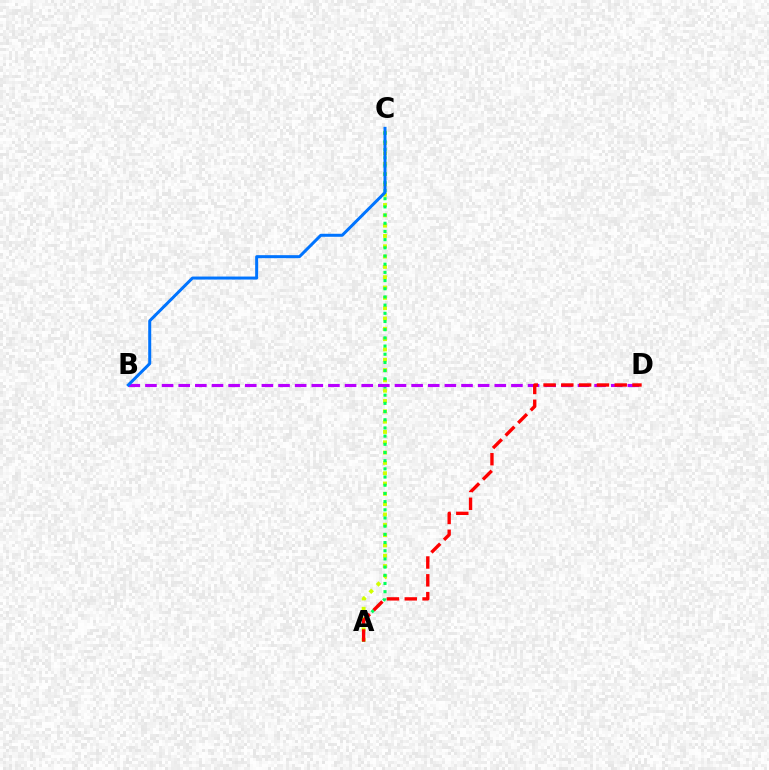{('A', 'C'): [{'color': '#d1ff00', 'line_style': 'dotted', 'thickness': 2.8}, {'color': '#00ff5c', 'line_style': 'dotted', 'thickness': 2.22}], ('B', 'D'): [{'color': '#b900ff', 'line_style': 'dashed', 'thickness': 2.26}], ('B', 'C'): [{'color': '#0074ff', 'line_style': 'solid', 'thickness': 2.17}], ('A', 'D'): [{'color': '#ff0000', 'line_style': 'dashed', 'thickness': 2.42}]}